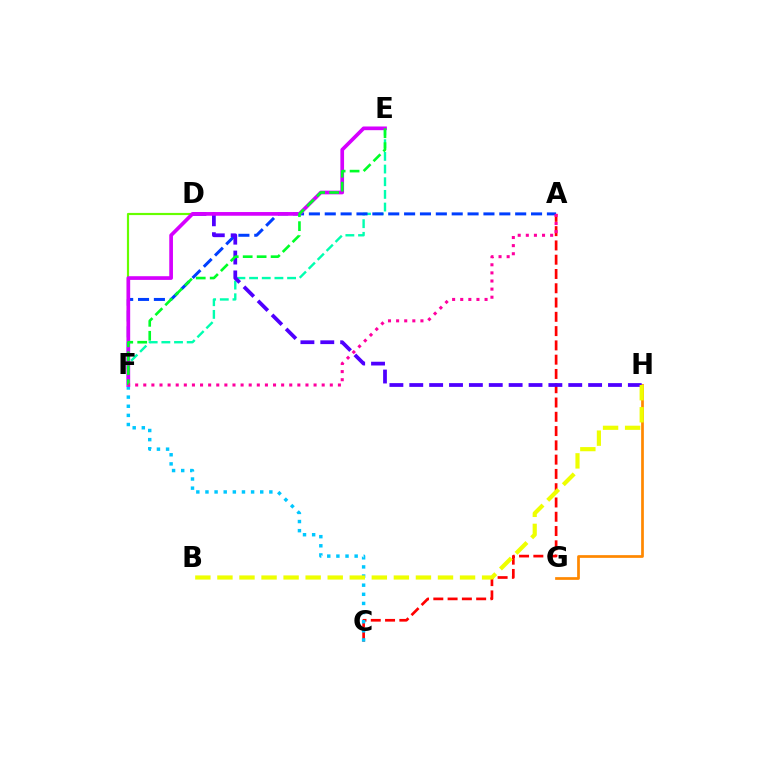{('G', 'H'): [{'color': '#ff8800', 'line_style': 'solid', 'thickness': 1.96}], ('E', 'F'): [{'color': '#00ffaf', 'line_style': 'dashed', 'thickness': 1.72}, {'color': '#d600ff', 'line_style': 'solid', 'thickness': 2.66}, {'color': '#00ff27', 'line_style': 'dashed', 'thickness': 1.9}], ('A', 'C'): [{'color': '#ff0000', 'line_style': 'dashed', 'thickness': 1.94}], ('A', 'F'): [{'color': '#003fff', 'line_style': 'dashed', 'thickness': 2.16}, {'color': '#ff00a0', 'line_style': 'dotted', 'thickness': 2.2}], ('C', 'F'): [{'color': '#00c7ff', 'line_style': 'dotted', 'thickness': 2.48}], ('D', 'F'): [{'color': '#66ff00', 'line_style': 'solid', 'thickness': 1.57}], ('D', 'H'): [{'color': '#4f00ff', 'line_style': 'dashed', 'thickness': 2.7}], ('B', 'H'): [{'color': '#eeff00', 'line_style': 'dashed', 'thickness': 3.0}]}